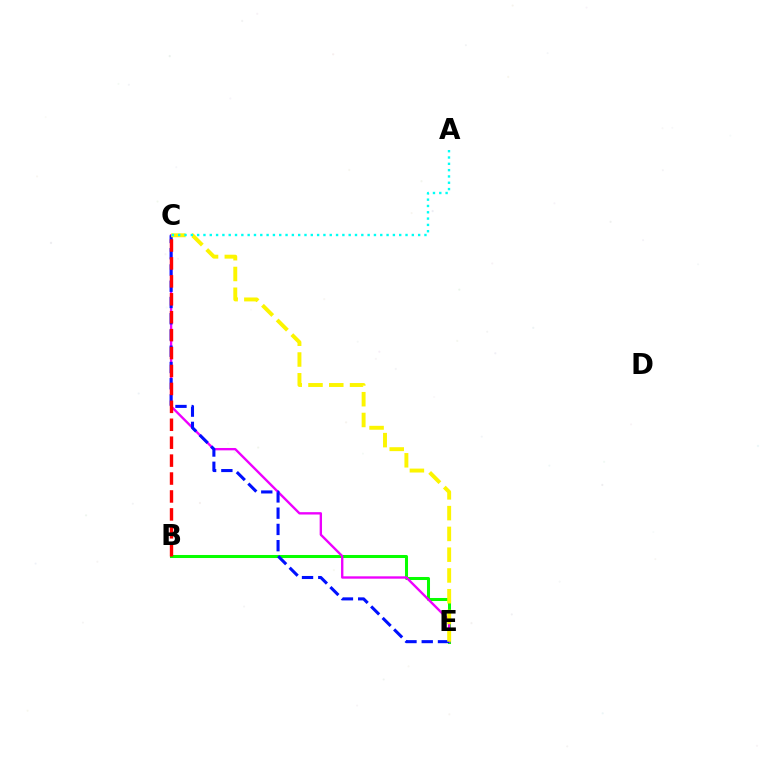{('B', 'E'): [{'color': '#08ff00', 'line_style': 'solid', 'thickness': 2.18}], ('C', 'E'): [{'color': '#ee00ff', 'line_style': 'solid', 'thickness': 1.7}, {'color': '#0010ff', 'line_style': 'dashed', 'thickness': 2.21}, {'color': '#fcf500', 'line_style': 'dashed', 'thickness': 2.82}], ('B', 'C'): [{'color': '#ff0000', 'line_style': 'dashed', 'thickness': 2.44}], ('A', 'C'): [{'color': '#00fff6', 'line_style': 'dotted', 'thickness': 1.72}]}